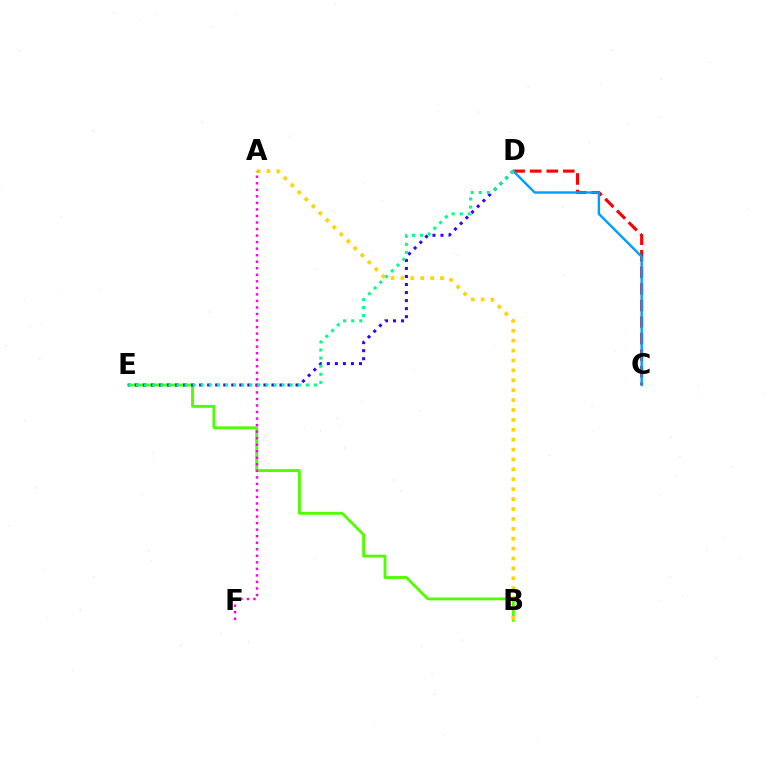{('B', 'E'): [{'color': '#4fff00', 'line_style': 'solid', 'thickness': 2.05}], ('C', 'D'): [{'color': '#ff0000', 'line_style': 'dashed', 'thickness': 2.25}, {'color': '#009eff', 'line_style': 'solid', 'thickness': 1.73}], ('A', 'B'): [{'color': '#ffd500', 'line_style': 'dotted', 'thickness': 2.69}], ('D', 'E'): [{'color': '#3700ff', 'line_style': 'dotted', 'thickness': 2.18}, {'color': '#00ff86', 'line_style': 'dotted', 'thickness': 2.2}], ('A', 'F'): [{'color': '#ff00ed', 'line_style': 'dotted', 'thickness': 1.78}]}